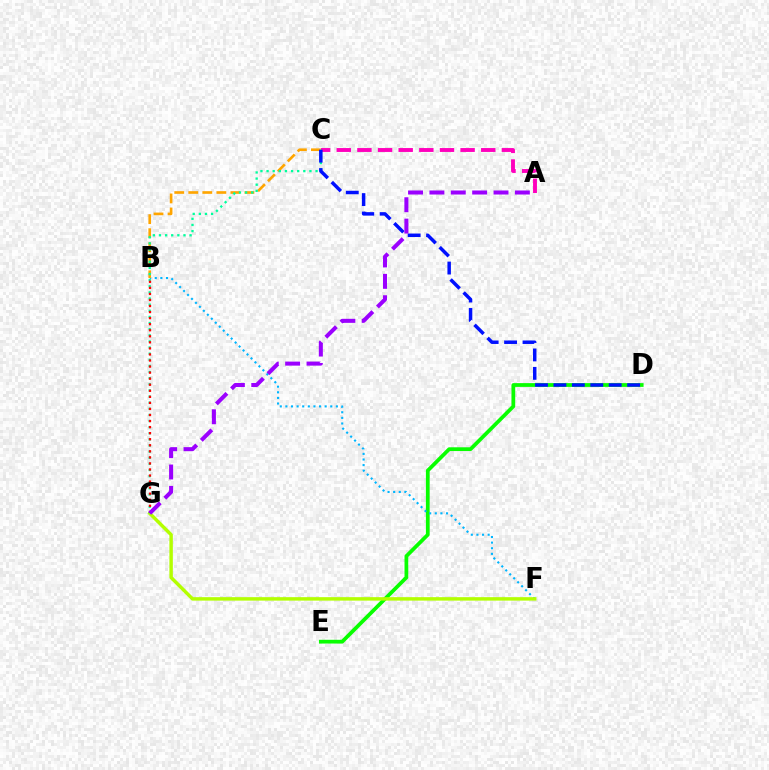{('D', 'E'): [{'color': '#08ff00', 'line_style': 'solid', 'thickness': 2.7}], ('B', 'F'): [{'color': '#00b5ff', 'line_style': 'dotted', 'thickness': 1.52}], ('A', 'C'): [{'color': '#ff00bd', 'line_style': 'dashed', 'thickness': 2.8}], ('F', 'G'): [{'color': '#b3ff00', 'line_style': 'solid', 'thickness': 2.49}], ('B', 'C'): [{'color': '#ffa500', 'line_style': 'dashed', 'thickness': 1.91}], ('C', 'G'): [{'color': '#00ff9d', 'line_style': 'dotted', 'thickness': 1.66}], ('B', 'G'): [{'color': '#ff0000', 'line_style': 'dotted', 'thickness': 1.64}], ('C', 'D'): [{'color': '#0010ff', 'line_style': 'dashed', 'thickness': 2.5}], ('A', 'G'): [{'color': '#9b00ff', 'line_style': 'dashed', 'thickness': 2.9}]}